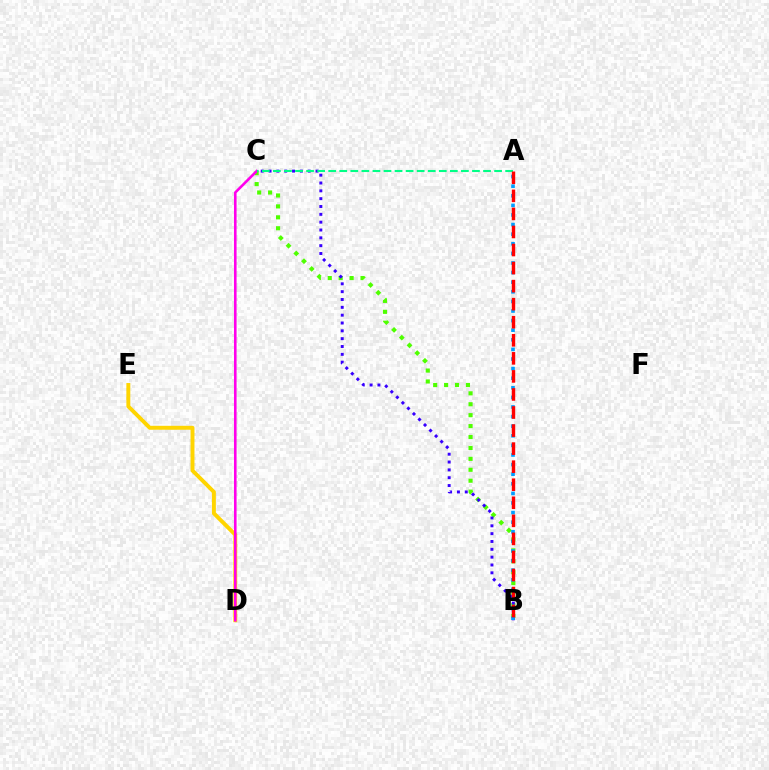{('D', 'E'): [{'color': '#ffd500', 'line_style': 'solid', 'thickness': 2.83}], ('B', 'C'): [{'color': '#4fff00', 'line_style': 'dotted', 'thickness': 2.97}, {'color': '#3700ff', 'line_style': 'dotted', 'thickness': 2.13}], ('C', 'D'): [{'color': '#ff00ed', 'line_style': 'solid', 'thickness': 1.87}], ('A', 'C'): [{'color': '#00ff86', 'line_style': 'dashed', 'thickness': 1.5}], ('A', 'B'): [{'color': '#009eff', 'line_style': 'dotted', 'thickness': 2.61}, {'color': '#ff0000', 'line_style': 'dashed', 'thickness': 2.45}]}